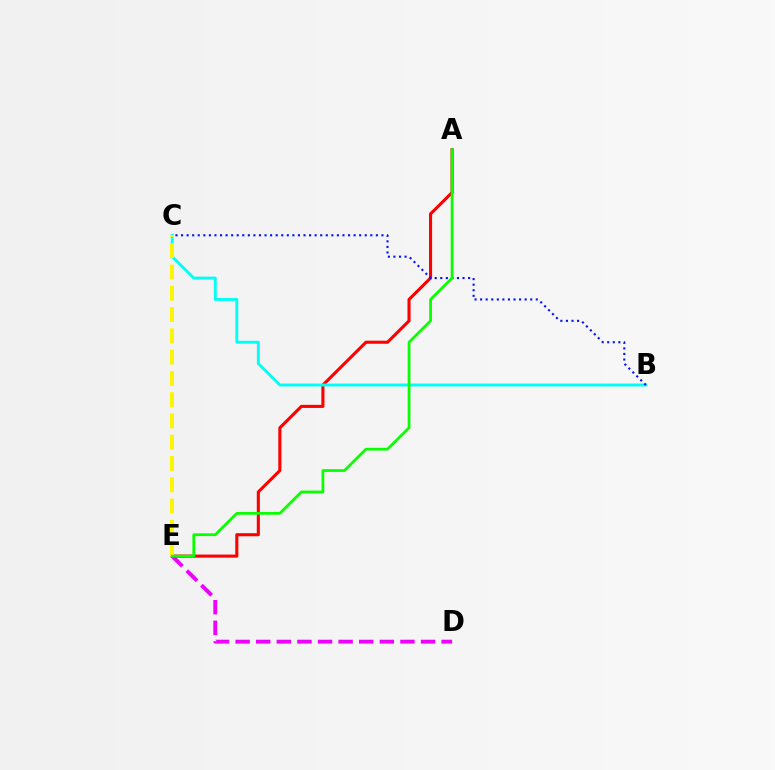{('A', 'E'): [{'color': '#ff0000', 'line_style': 'solid', 'thickness': 2.23}, {'color': '#08ff00', 'line_style': 'solid', 'thickness': 1.97}], ('D', 'E'): [{'color': '#ee00ff', 'line_style': 'dashed', 'thickness': 2.8}], ('B', 'C'): [{'color': '#00fff6', 'line_style': 'solid', 'thickness': 2.08}, {'color': '#0010ff', 'line_style': 'dotted', 'thickness': 1.51}], ('C', 'E'): [{'color': '#fcf500', 'line_style': 'dashed', 'thickness': 2.89}]}